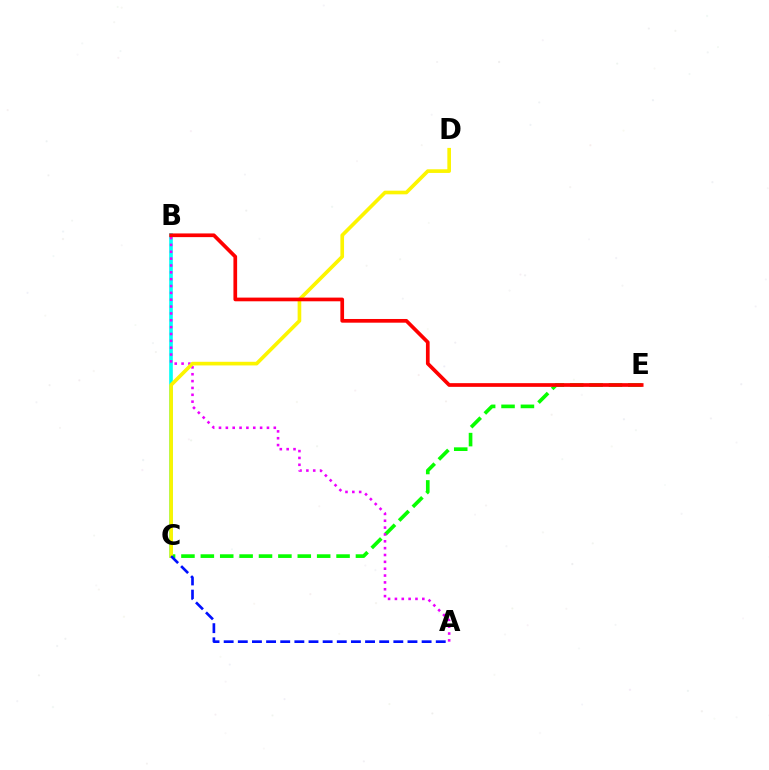{('B', 'C'): [{'color': '#00fff6', 'line_style': 'solid', 'thickness': 2.62}], ('C', 'E'): [{'color': '#08ff00', 'line_style': 'dashed', 'thickness': 2.63}], ('A', 'B'): [{'color': '#ee00ff', 'line_style': 'dotted', 'thickness': 1.86}], ('C', 'D'): [{'color': '#fcf500', 'line_style': 'solid', 'thickness': 2.63}], ('B', 'E'): [{'color': '#ff0000', 'line_style': 'solid', 'thickness': 2.66}], ('A', 'C'): [{'color': '#0010ff', 'line_style': 'dashed', 'thickness': 1.92}]}